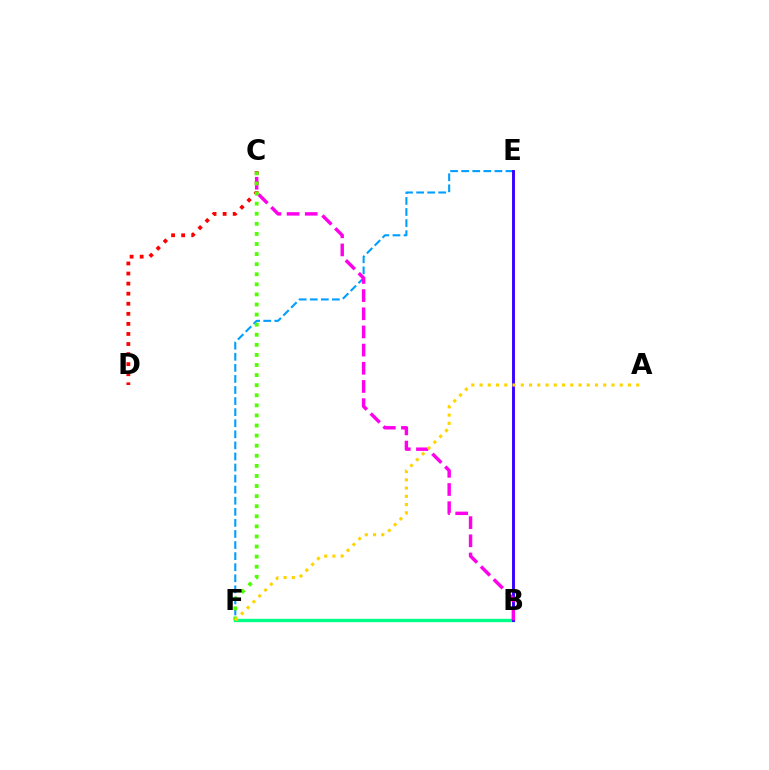{('E', 'F'): [{'color': '#009eff', 'line_style': 'dashed', 'thickness': 1.5}], ('B', 'F'): [{'color': '#00ff86', 'line_style': 'solid', 'thickness': 2.42}], ('C', 'D'): [{'color': '#ff0000', 'line_style': 'dotted', 'thickness': 2.74}], ('B', 'E'): [{'color': '#3700ff', 'line_style': 'solid', 'thickness': 2.08}], ('B', 'C'): [{'color': '#ff00ed', 'line_style': 'dashed', 'thickness': 2.47}], ('C', 'F'): [{'color': '#4fff00', 'line_style': 'dotted', 'thickness': 2.74}], ('A', 'F'): [{'color': '#ffd500', 'line_style': 'dotted', 'thickness': 2.24}]}